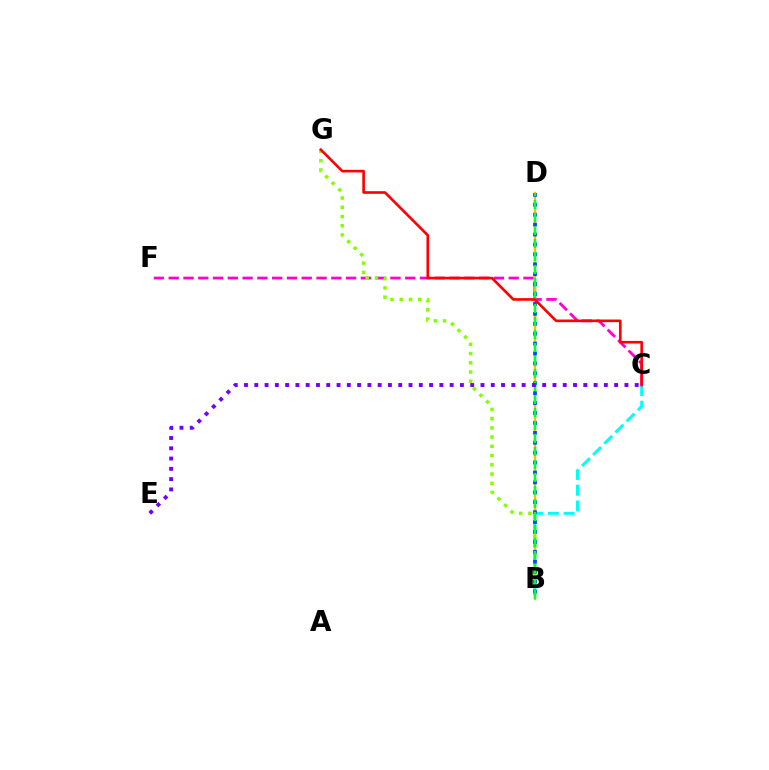{('C', 'F'): [{'color': '#ff00cf', 'line_style': 'dashed', 'thickness': 2.01}], ('B', 'D'): [{'color': '#ffbd00', 'line_style': 'solid', 'thickness': 1.74}, {'color': '#004bff', 'line_style': 'dotted', 'thickness': 2.69}, {'color': '#00ff39', 'line_style': 'dashed', 'thickness': 1.77}], ('B', 'C'): [{'color': '#00fff6', 'line_style': 'dashed', 'thickness': 2.14}], ('B', 'G'): [{'color': '#84ff00', 'line_style': 'dotted', 'thickness': 2.51}], ('C', 'E'): [{'color': '#7200ff', 'line_style': 'dotted', 'thickness': 2.79}], ('C', 'G'): [{'color': '#ff0000', 'line_style': 'solid', 'thickness': 1.89}]}